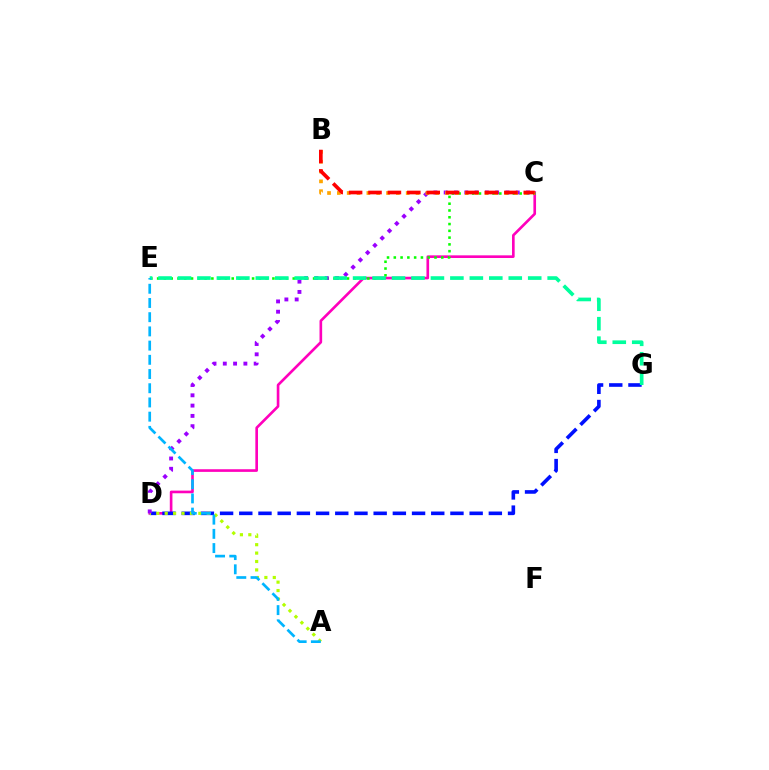{('C', 'D'): [{'color': '#ff00bd', 'line_style': 'solid', 'thickness': 1.9}, {'color': '#9b00ff', 'line_style': 'dotted', 'thickness': 2.8}], ('C', 'E'): [{'color': '#08ff00', 'line_style': 'dotted', 'thickness': 1.84}], ('D', 'G'): [{'color': '#0010ff', 'line_style': 'dashed', 'thickness': 2.61}], ('A', 'D'): [{'color': '#b3ff00', 'line_style': 'dotted', 'thickness': 2.28}], ('E', 'G'): [{'color': '#00ff9d', 'line_style': 'dashed', 'thickness': 2.64}], ('B', 'C'): [{'color': '#ffa500', 'line_style': 'dotted', 'thickness': 2.67}, {'color': '#ff0000', 'line_style': 'dashed', 'thickness': 2.64}], ('A', 'E'): [{'color': '#00b5ff', 'line_style': 'dashed', 'thickness': 1.93}]}